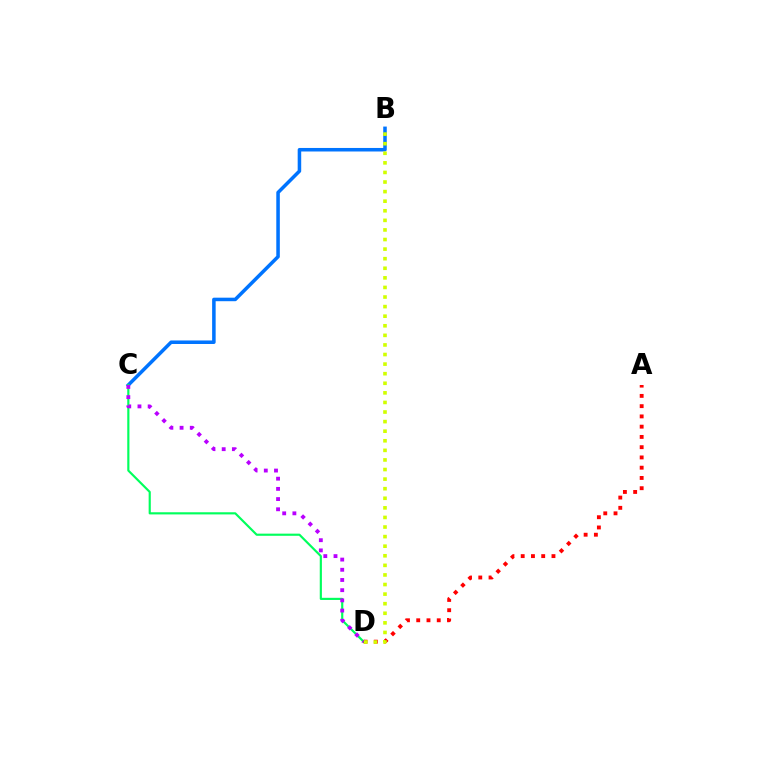{('B', 'C'): [{'color': '#0074ff', 'line_style': 'solid', 'thickness': 2.54}], ('C', 'D'): [{'color': '#00ff5c', 'line_style': 'solid', 'thickness': 1.55}, {'color': '#b900ff', 'line_style': 'dotted', 'thickness': 2.77}], ('A', 'D'): [{'color': '#ff0000', 'line_style': 'dotted', 'thickness': 2.79}], ('B', 'D'): [{'color': '#d1ff00', 'line_style': 'dotted', 'thickness': 2.6}]}